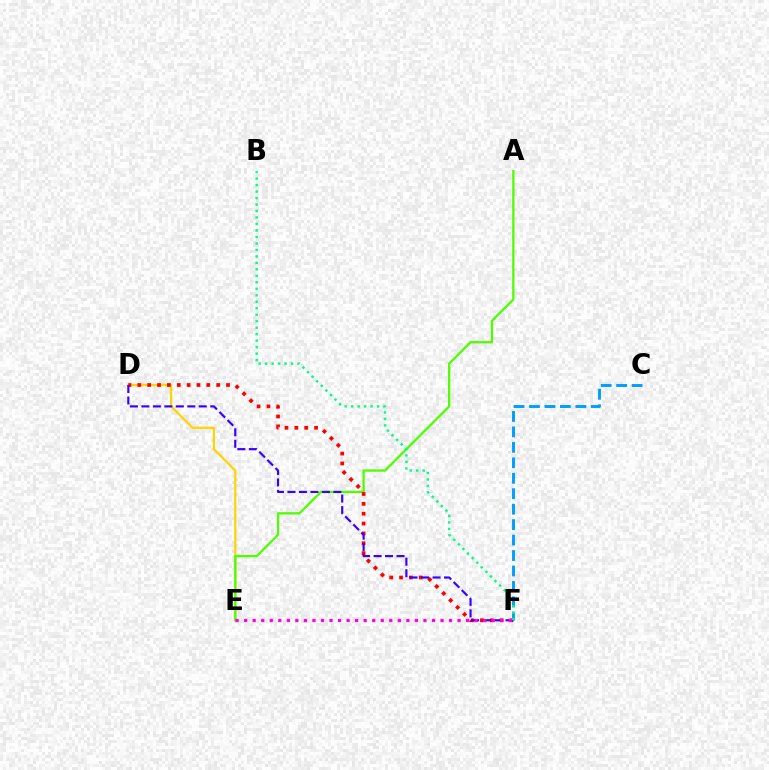{('C', 'F'): [{'color': '#009eff', 'line_style': 'dashed', 'thickness': 2.1}], ('D', 'E'): [{'color': '#ffd500', 'line_style': 'solid', 'thickness': 1.6}], ('A', 'E'): [{'color': '#4fff00', 'line_style': 'solid', 'thickness': 1.65}], ('D', 'F'): [{'color': '#ff0000', 'line_style': 'dotted', 'thickness': 2.68}, {'color': '#3700ff', 'line_style': 'dashed', 'thickness': 1.56}], ('B', 'F'): [{'color': '#00ff86', 'line_style': 'dotted', 'thickness': 1.76}], ('E', 'F'): [{'color': '#ff00ed', 'line_style': 'dotted', 'thickness': 2.32}]}